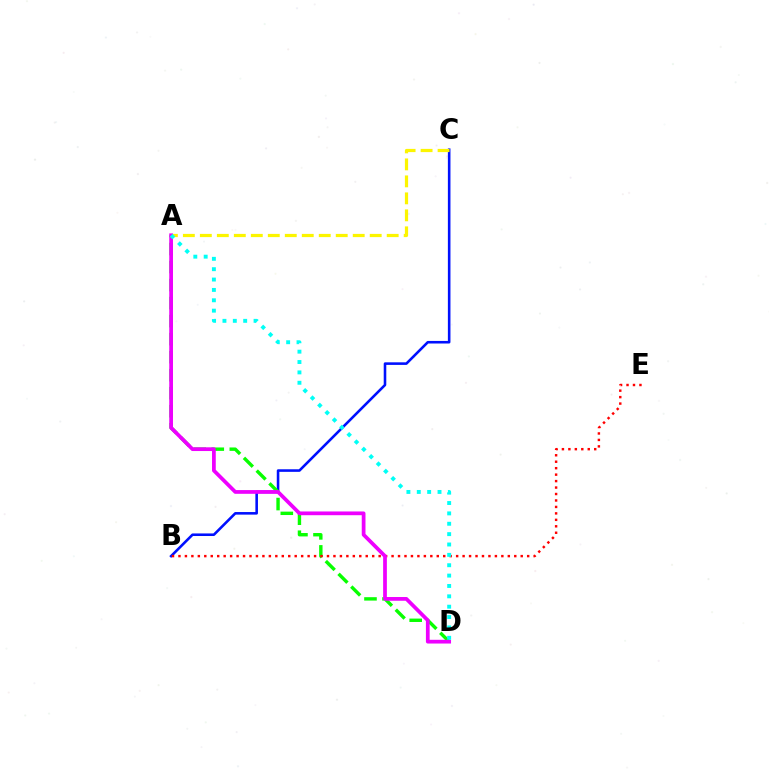{('B', 'C'): [{'color': '#0010ff', 'line_style': 'solid', 'thickness': 1.86}], ('A', 'C'): [{'color': '#fcf500', 'line_style': 'dashed', 'thickness': 2.31}], ('A', 'D'): [{'color': '#08ff00', 'line_style': 'dashed', 'thickness': 2.45}, {'color': '#ee00ff', 'line_style': 'solid', 'thickness': 2.69}, {'color': '#00fff6', 'line_style': 'dotted', 'thickness': 2.82}], ('B', 'E'): [{'color': '#ff0000', 'line_style': 'dotted', 'thickness': 1.75}]}